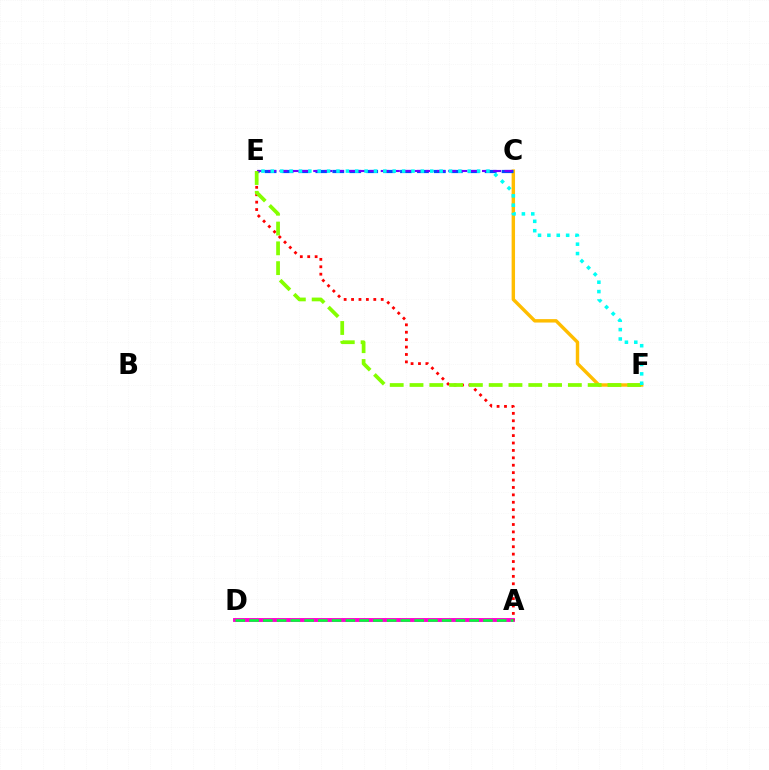{('C', 'F'): [{'color': '#ffbd00', 'line_style': 'solid', 'thickness': 2.46}], ('A', 'D'): [{'color': '#ff00cf', 'line_style': 'solid', 'thickness': 2.79}, {'color': '#00ff39', 'line_style': 'dashed', 'thickness': 1.87}], ('A', 'E'): [{'color': '#ff0000', 'line_style': 'dotted', 'thickness': 2.01}], ('C', 'E'): [{'color': '#004bff', 'line_style': 'dashed', 'thickness': 2.3}, {'color': '#7200ff', 'line_style': 'dashed', 'thickness': 1.53}], ('E', 'F'): [{'color': '#84ff00', 'line_style': 'dashed', 'thickness': 2.69}, {'color': '#00fff6', 'line_style': 'dotted', 'thickness': 2.55}]}